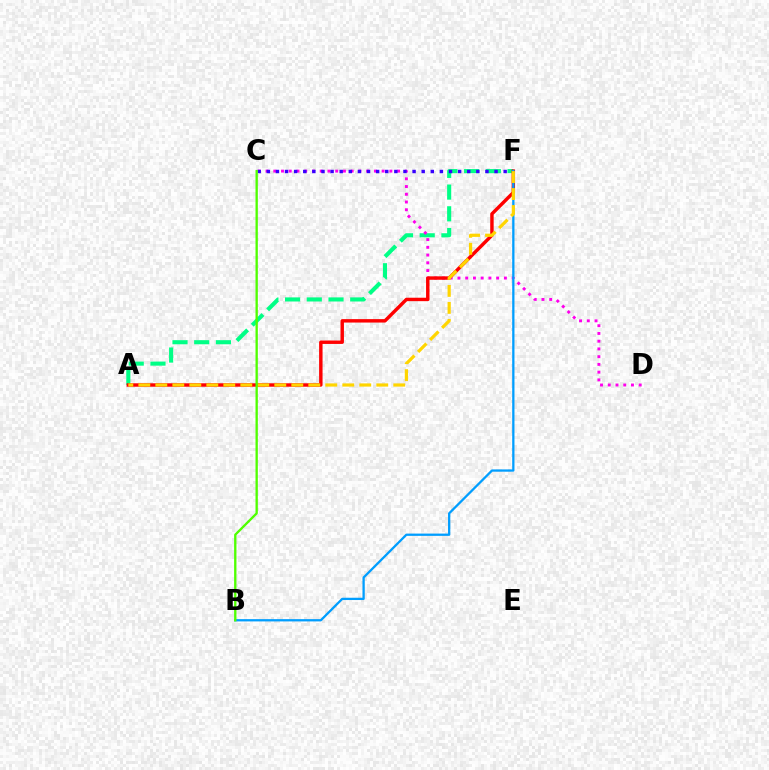{('A', 'F'): [{'color': '#00ff86', 'line_style': 'dashed', 'thickness': 2.95}, {'color': '#ff0000', 'line_style': 'solid', 'thickness': 2.47}, {'color': '#ffd500', 'line_style': 'dashed', 'thickness': 2.31}], ('C', 'D'): [{'color': '#ff00ed', 'line_style': 'dotted', 'thickness': 2.1}], ('C', 'F'): [{'color': '#3700ff', 'line_style': 'dotted', 'thickness': 2.47}], ('B', 'F'): [{'color': '#009eff', 'line_style': 'solid', 'thickness': 1.64}], ('B', 'C'): [{'color': '#4fff00', 'line_style': 'solid', 'thickness': 1.68}]}